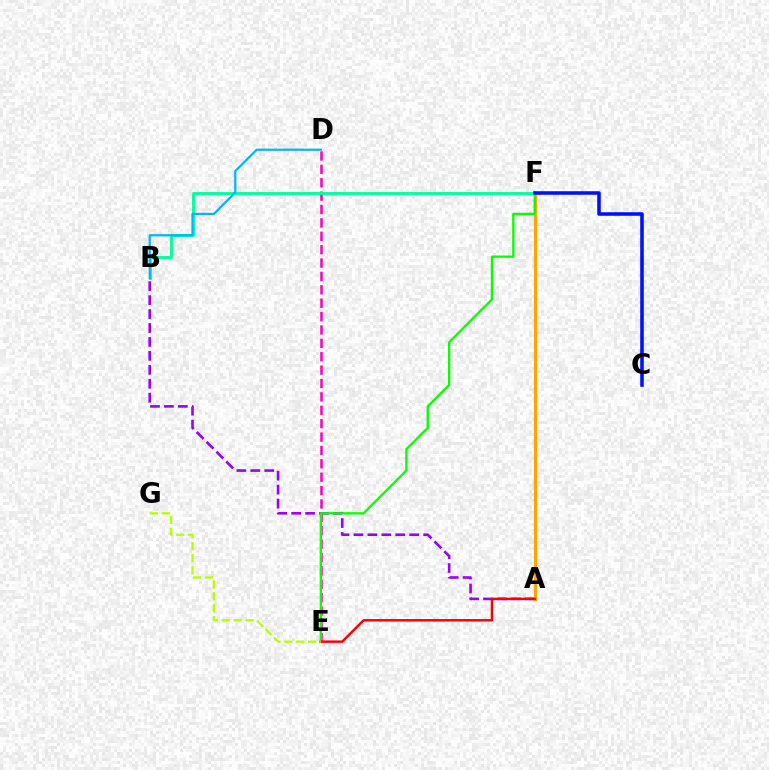{('A', 'B'): [{'color': '#9b00ff', 'line_style': 'dashed', 'thickness': 1.89}], ('A', 'F'): [{'color': '#ffa500', 'line_style': 'solid', 'thickness': 2.29}], ('D', 'E'): [{'color': '#ff00bd', 'line_style': 'dashed', 'thickness': 1.82}], ('B', 'F'): [{'color': '#00ff9d', 'line_style': 'solid', 'thickness': 2.05}], ('B', 'D'): [{'color': '#00b5ff', 'line_style': 'solid', 'thickness': 1.59}], ('E', 'F'): [{'color': '#08ff00', 'line_style': 'solid', 'thickness': 1.66}], ('A', 'E'): [{'color': '#ff0000', 'line_style': 'solid', 'thickness': 1.75}], ('C', 'F'): [{'color': '#0010ff', 'line_style': 'solid', 'thickness': 2.56}], ('E', 'G'): [{'color': '#b3ff00', 'line_style': 'dashed', 'thickness': 1.62}]}